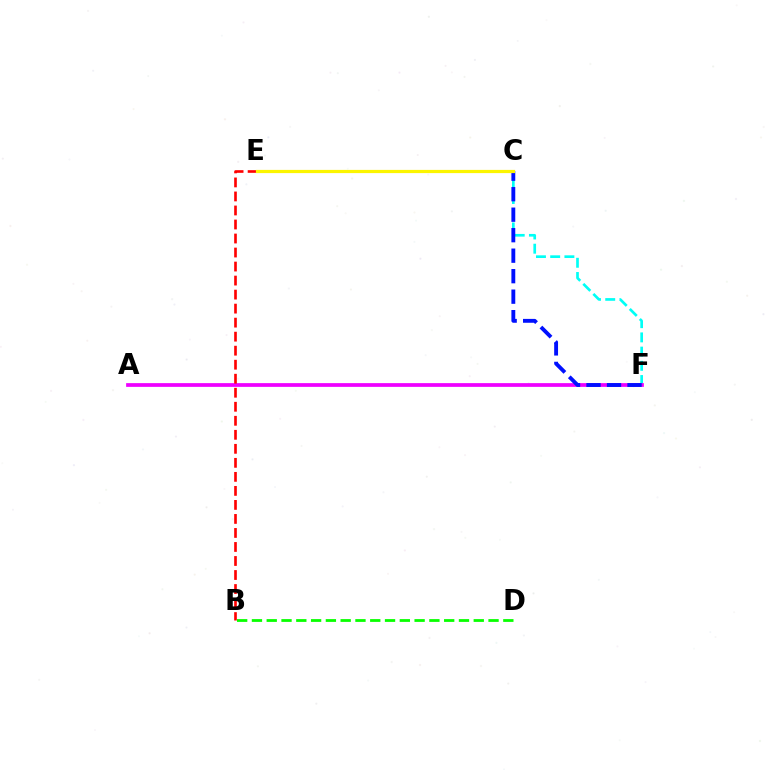{('C', 'F'): [{'color': '#00fff6', 'line_style': 'dashed', 'thickness': 1.93}, {'color': '#0010ff', 'line_style': 'dashed', 'thickness': 2.78}], ('A', 'F'): [{'color': '#ee00ff', 'line_style': 'solid', 'thickness': 2.69}], ('B', 'E'): [{'color': '#ff0000', 'line_style': 'dashed', 'thickness': 1.9}], ('B', 'D'): [{'color': '#08ff00', 'line_style': 'dashed', 'thickness': 2.01}], ('C', 'E'): [{'color': '#fcf500', 'line_style': 'solid', 'thickness': 2.31}]}